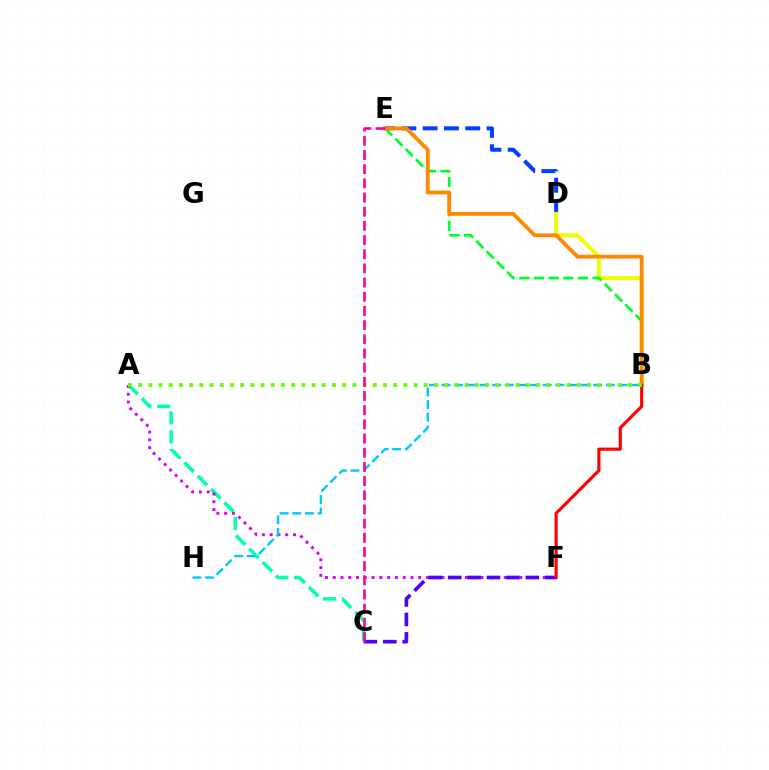{('D', 'E'): [{'color': '#003fff', 'line_style': 'dashed', 'thickness': 2.89}], ('A', 'C'): [{'color': '#00ffaf', 'line_style': 'dashed', 'thickness': 2.56}], ('B', 'D'): [{'color': '#eeff00', 'line_style': 'solid', 'thickness': 2.88}], ('B', 'E'): [{'color': '#00ff27', 'line_style': 'dashed', 'thickness': 1.99}, {'color': '#ff8800', 'line_style': 'solid', 'thickness': 2.74}], ('A', 'F'): [{'color': '#d600ff', 'line_style': 'dotted', 'thickness': 2.11}], ('C', 'F'): [{'color': '#4f00ff', 'line_style': 'dashed', 'thickness': 2.64}], ('B', 'H'): [{'color': '#00c7ff', 'line_style': 'dashed', 'thickness': 1.72}], ('B', 'F'): [{'color': '#ff0000', 'line_style': 'solid', 'thickness': 2.25}], ('A', 'B'): [{'color': '#66ff00', 'line_style': 'dotted', 'thickness': 2.77}], ('C', 'E'): [{'color': '#ff00a0', 'line_style': 'dashed', 'thickness': 1.93}]}